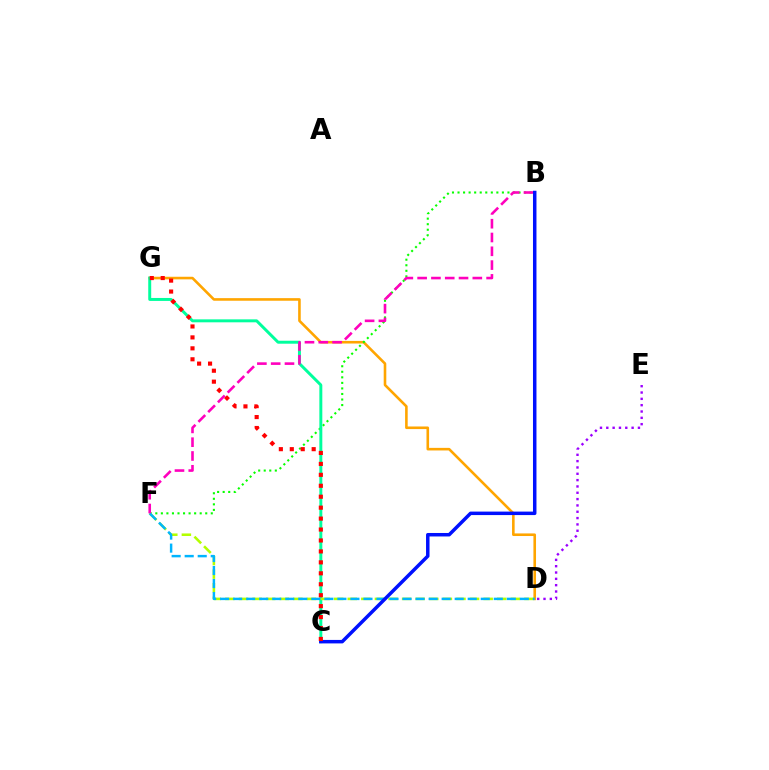{('D', 'G'): [{'color': '#ffa500', 'line_style': 'solid', 'thickness': 1.87}], ('B', 'F'): [{'color': '#08ff00', 'line_style': 'dotted', 'thickness': 1.51}, {'color': '#ff00bd', 'line_style': 'dashed', 'thickness': 1.87}], ('C', 'G'): [{'color': '#00ff9d', 'line_style': 'solid', 'thickness': 2.13}, {'color': '#ff0000', 'line_style': 'dotted', 'thickness': 2.97}], ('D', 'F'): [{'color': '#b3ff00', 'line_style': 'dashed', 'thickness': 1.85}, {'color': '#00b5ff', 'line_style': 'dashed', 'thickness': 1.77}], ('D', 'E'): [{'color': '#9b00ff', 'line_style': 'dotted', 'thickness': 1.72}], ('B', 'C'): [{'color': '#0010ff', 'line_style': 'solid', 'thickness': 2.51}]}